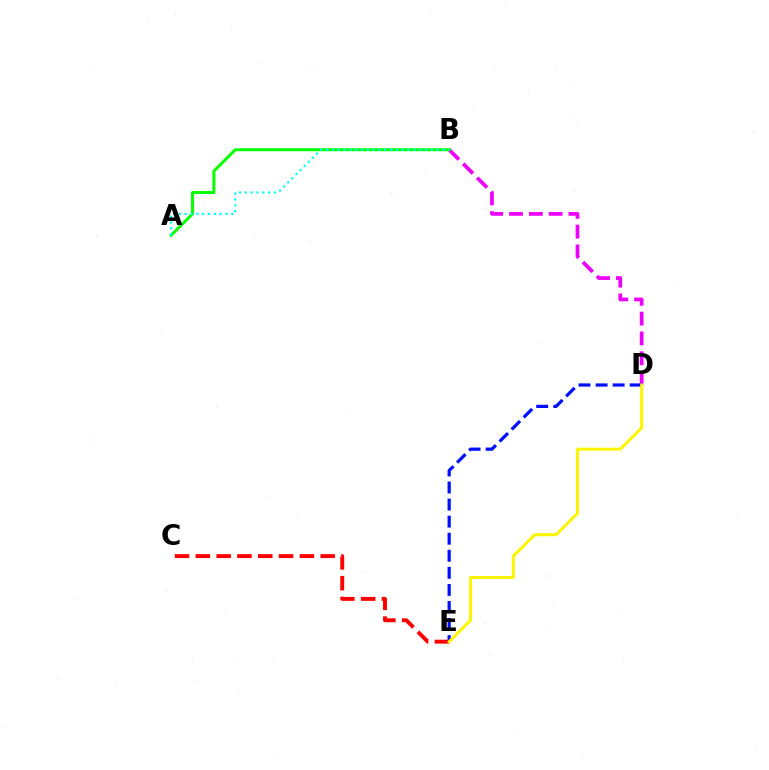{('B', 'D'): [{'color': '#ee00ff', 'line_style': 'dashed', 'thickness': 2.69}], ('C', 'E'): [{'color': '#ff0000', 'line_style': 'dashed', 'thickness': 2.83}], ('A', 'B'): [{'color': '#08ff00', 'line_style': 'solid', 'thickness': 2.17}, {'color': '#00fff6', 'line_style': 'dotted', 'thickness': 1.58}], ('D', 'E'): [{'color': '#0010ff', 'line_style': 'dashed', 'thickness': 2.32}, {'color': '#fcf500', 'line_style': 'solid', 'thickness': 2.18}]}